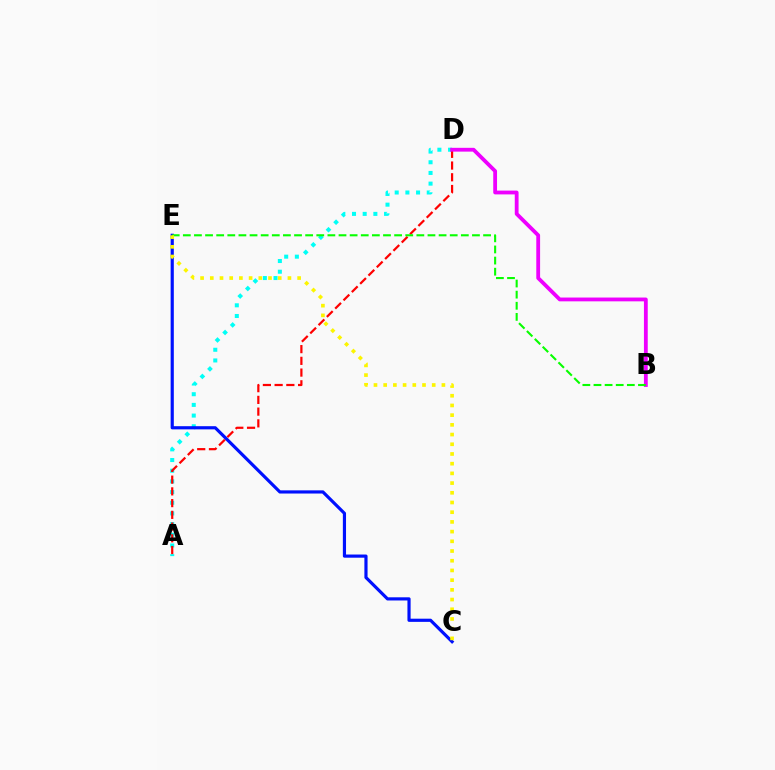{('A', 'D'): [{'color': '#00fff6', 'line_style': 'dotted', 'thickness': 2.9}, {'color': '#ff0000', 'line_style': 'dashed', 'thickness': 1.59}], ('C', 'E'): [{'color': '#0010ff', 'line_style': 'solid', 'thickness': 2.28}, {'color': '#fcf500', 'line_style': 'dotted', 'thickness': 2.64}], ('B', 'D'): [{'color': '#ee00ff', 'line_style': 'solid', 'thickness': 2.74}], ('B', 'E'): [{'color': '#08ff00', 'line_style': 'dashed', 'thickness': 1.51}]}